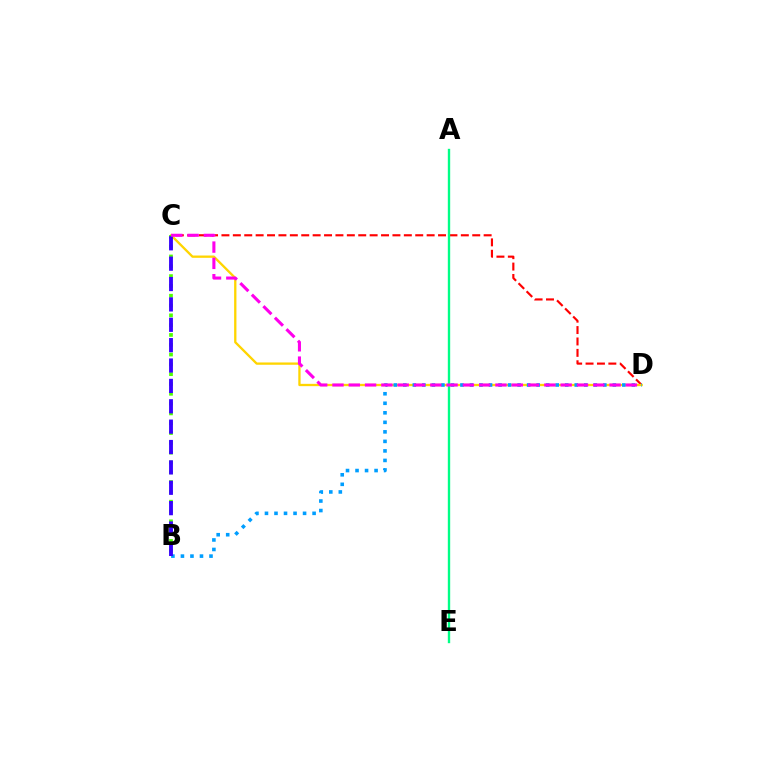{('C', 'D'): [{'color': '#ff0000', 'line_style': 'dashed', 'thickness': 1.55}, {'color': '#ffd500', 'line_style': 'solid', 'thickness': 1.66}, {'color': '#ff00ed', 'line_style': 'dashed', 'thickness': 2.21}], ('A', 'E'): [{'color': '#00ff86', 'line_style': 'solid', 'thickness': 1.71}], ('B', 'D'): [{'color': '#009eff', 'line_style': 'dotted', 'thickness': 2.59}], ('B', 'C'): [{'color': '#4fff00', 'line_style': 'dotted', 'thickness': 2.67}, {'color': '#3700ff', 'line_style': 'dashed', 'thickness': 2.77}]}